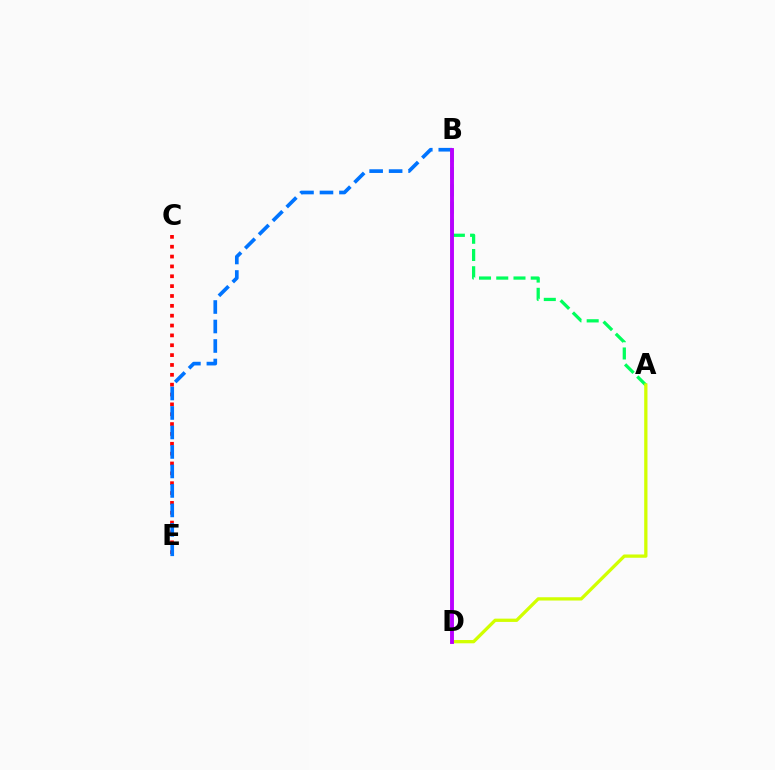{('C', 'E'): [{'color': '#ff0000', 'line_style': 'dotted', 'thickness': 2.68}], ('B', 'E'): [{'color': '#0074ff', 'line_style': 'dashed', 'thickness': 2.65}], ('A', 'B'): [{'color': '#00ff5c', 'line_style': 'dashed', 'thickness': 2.34}], ('A', 'D'): [{'color': '#d1ff00', 'line_style': 'solid', 'thickness': 2.36}], ('B', 'D'): [{'color': '#b900ff', 'line_style': 'solid', 'thickness': 2.8}]}